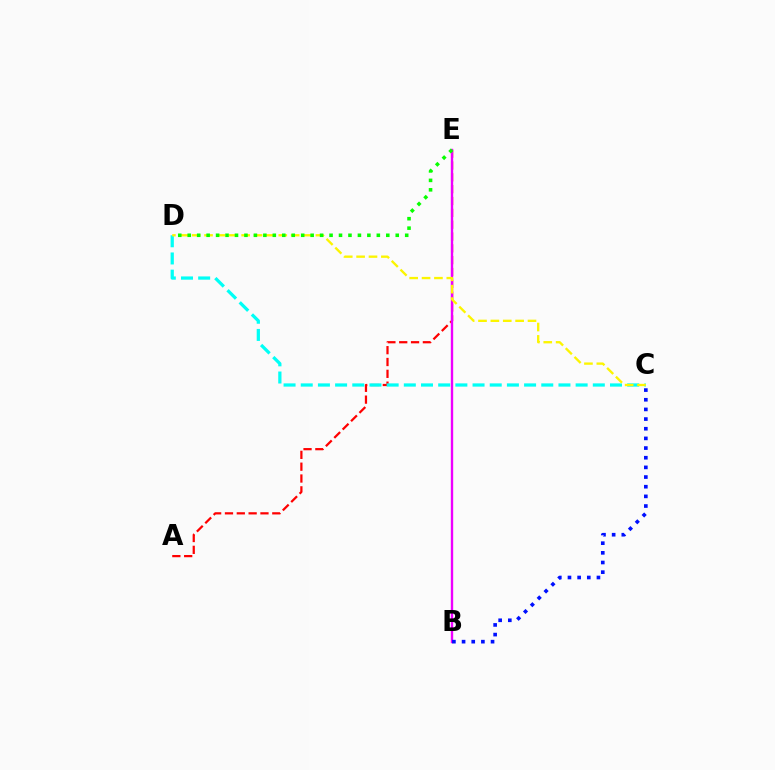{('A', 'E'): [{'color': '#ff0000', 'line_style': 'dashed', 'thickness': 1.61}], ('C', 'D'): [{'color': '#00fff6', 'line_style': 'dashed', 'thickness': 2.33}, {'color': '#fcf500', 'line_style': 'dashed', 'thickness': 1.68}], ('B', 'E'): [{'color': '#ee00ff', 'line_style': 'solid', 'thickness': 1.71}], ('B', 'C'): [{'color': '#0010ff', 'line_style': 'dotted', 'thickness': 2.63}], ('D', 'E'): [{'color': '#08ff00', 'line_style': 'dotted', 'thickness': 2.57}]}